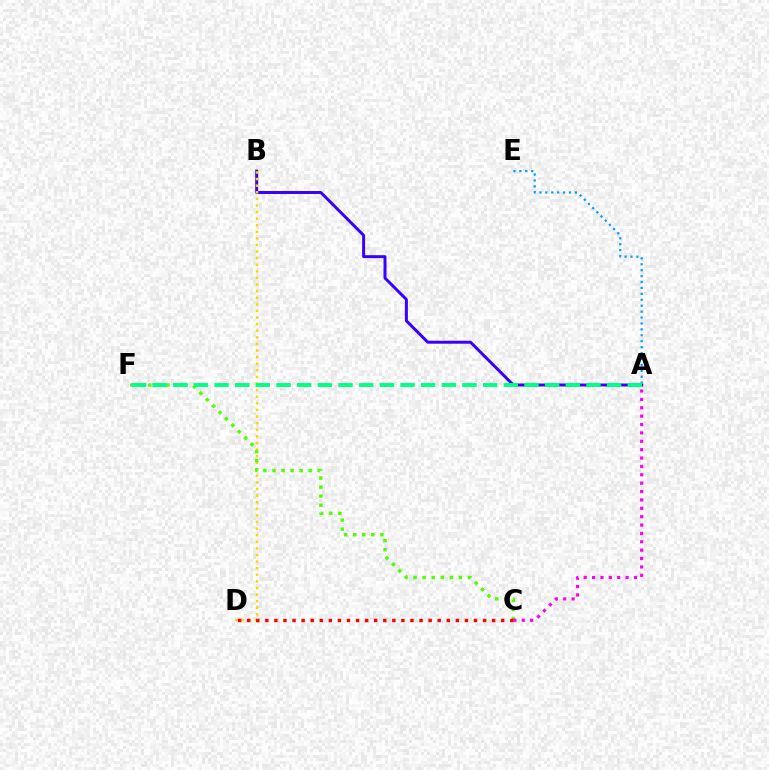{('A', 'B'): [{'color': '#3700ff', 'line_style': 'solid', 'thickness': 2.14}], ('B', 'D'): [{'color': '#ffd500', 'line_style': 'dotted', 'thickness': 1.79}], ('C', 'F'): [{'color': '#4fff00', 'line_style': 'dotted', 'thickness': 2.46}], ('A', 'E'): [{'color': '#009eff', 'line_style': 'dotted', 'thickness': 1.61}], ('A', 'C'): [{'color': '#ff00ed', 'line_style': 'dotted', 'thickness': 2.28}], ('A', 'F'): [{'color': '#00ff86', 'line_style': 'dashed', 'thickness': 2.81}], ('C', 'D'): [{'color': '#ff0000', 'line_style': 'dotted', 'thickness': 2.46}]}